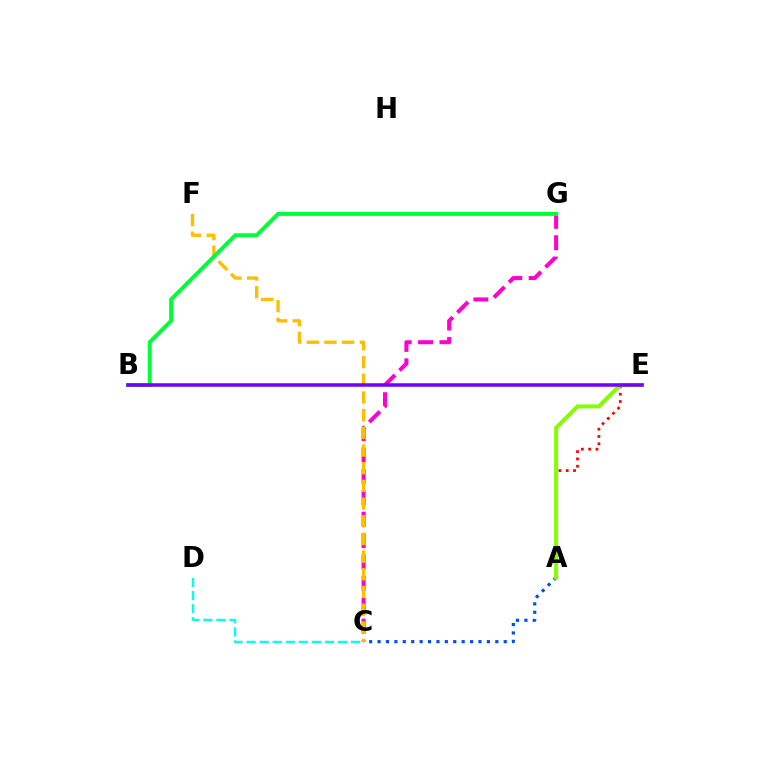{('C', 'G'): [{'color': '#ff00cf', 'line_style': 'dashed', 'thickness': 2.9}], ('A', 'C'): [{'color': '#004bff', 'line_style': 'dotted', 'thickness': 2.29}], ('A', 'E'): [{'color': '#ff0000', 'line_style': 'dotted', 'thickness': 1.98}, {'color': '#84ff00', 'line_style': 'solid', 'thickness': 2.9}], ('C', 'F'): [{'color': '#ffbd00', 'line_style': 'dashed', 'thickness': 2.4}], ('B', 'G'): [{'color': '#00ff39', 'line_style': 'solid', 'thickness': 2.87}], ('B', 'E'): [{'color': '#7200ff', 'line_style': 'solid', 'thickness': 2.54}], ('C', 'D'): [{'color': '#00fff6', 'line_style': 'dashed', 'thickness': 1.77}]}